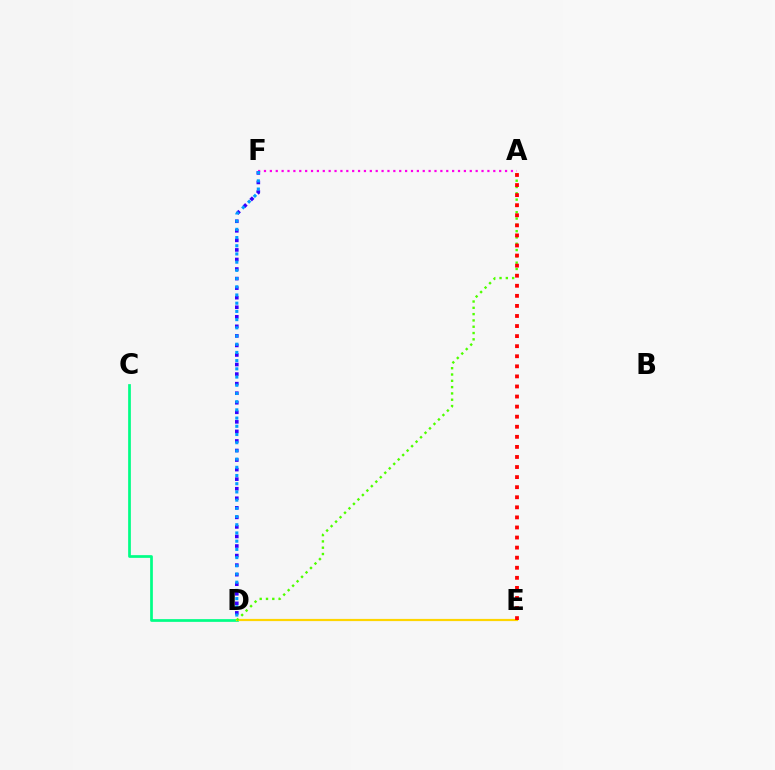{('A', 'F'): [{'color': '#ff00ed', 'line_style': 'dotted', 'thickness': 1.6}], ('C', 'D'): [{'color': '#00ff86', 'line_style': 'solid', 'thickness': 1.96}], ('D', 'E'): [{'color': '#ffd500', 'line_style': 'solid', 'thickness': 1.58}], ('A', 'D'): [{'color': '#4fff00', 'line_style': 'dotted', 'thickness': 1.71}], ('A', 'E'): [{'color': '#ff0000', 'line_style': 'dotted', 'thickness': 2.74}], ('D', 'F'): [{'color': '#3700ff', 'line_style': 'dotted', 'thickness': 2.6}, {'color': '#009eff', 'line_style': 'dotted', 'thickness': 2.23}]}